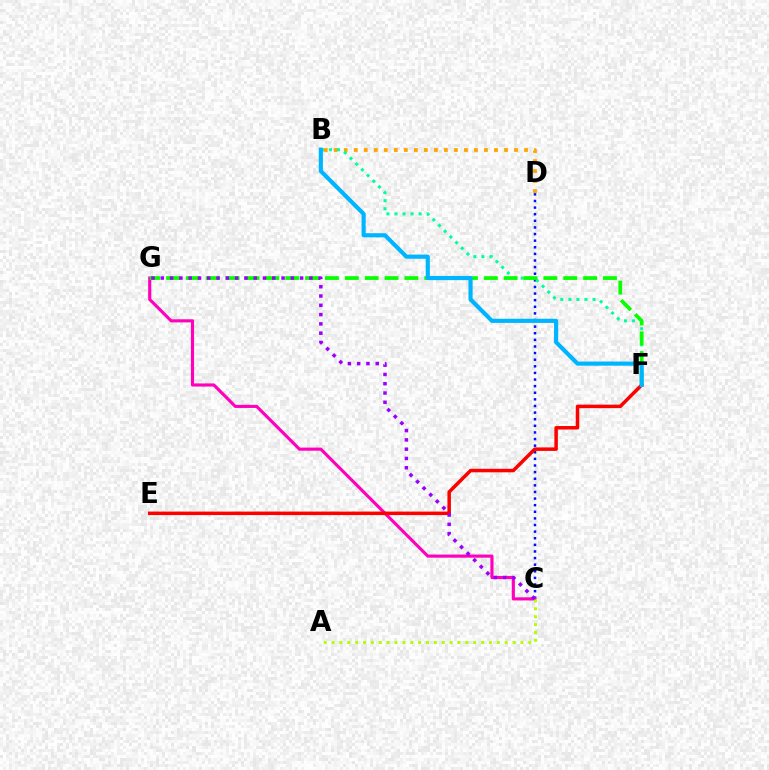{('C', 'D'): [{'color': '#0010ff', 'line_style': 'dotted', 'thickness': 1.8}], ('C', 'G'): [{'color': '#ff00bd', 'line_style': 'solid', 'thickness': 2.25}, {'color': '#9b00ff', 'line_style': 'dotted', 'thickness': 2.52}], ('B', 'D'): [{'color': '#ffa500', 'line_style': 'dotted', 'thickness': 2.72}], ('B', 'F'): [{'color': '#00ff9d', 'line_style': 'dotted', 'thickness': 2.19}, {'color': '#00b5ff', 'line_style': 'solid', 'thickness': 2.99}], ('E', 'F'): [{'color': '#ff0000', 'line_style': 'solid', 'thickness': 2.52}], ('F', 'G'): [{'color': '#08ff00', 'line_style': 'dashed', 'thickness': 2.7}], ('A', 'C'): [{'color': '#b3ff00', 'line_style': 'dotted', 'thickness': 2.14}]}